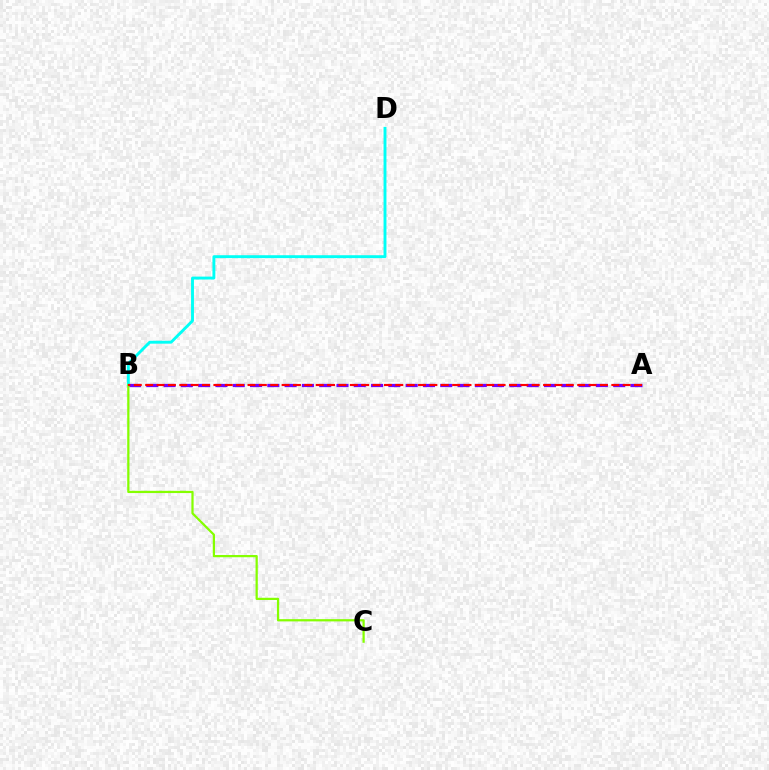{('A', 'B'): [{'color': '#7200ff', 'line_style': 'dashed', 'thickness': 2.35}, {'color': '#ff0000', 'line_style': 'dashed', 'thickness': 1.54}], ('B', 'D'): [{'color': '#00fff6', 'line_style': 'solid', 'thickness': 2.08}], ('B', 'C'): [{'color': '#84ff00', 'line_style': 'solid', 'thickness': 1.61}]}